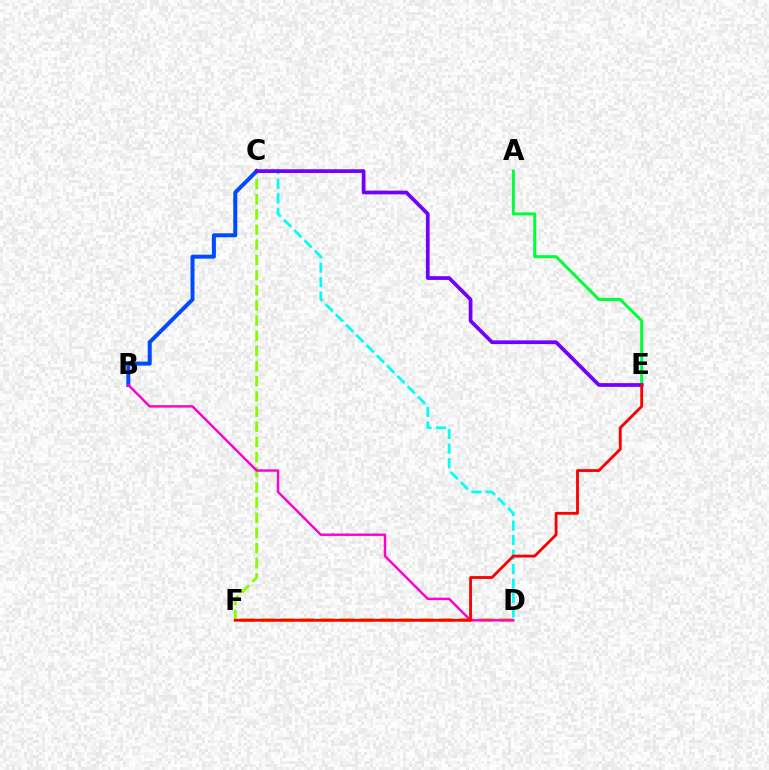{('C', 'F'): [{'color': '#84ff00', 'line_style': 'dashed', 'thickness': 2.06}], ('C', 'D'): [{'color': '#00fff6', 'line_style': 'dashed', 'thickness': 1.97}], ('A', 'E'): [{'color': '#00ff39', 'line_style': 'solid', 'thickness': 2.17}], ('D', 'F'): [{'color': '#ffbd00', 'line_style': 'dashed', 'thickness': 2.7}], ('B', 'C'): [{'color': '#004bff', 'line_style': 'solid', 'thickness': 2.88}], ('B', 'D'): [{'color': '#ff00cf', 'line_style': 'solid', 'thickness': 1.76}], ('C', 'E'): [{'color': '#7200ff', 'line_style': 'solid', 'thickness': 2.68}], ('E', 'F'): [{'color': '#ff0000', 'line_style': 'solid', 'thickness': 2.04}]}